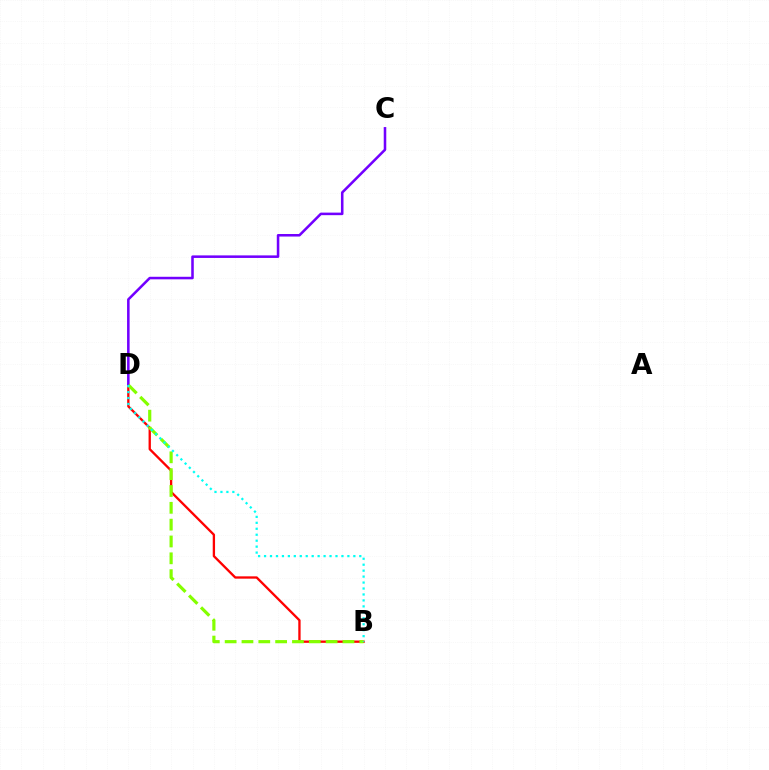{('B', 'D'): [{'color': '#ff0000', 'line_style': 'solid', 'thickness': 1.67}, {'color': '#84ff00', 'line_style': 'dashed', 'thickness': 2.29}, {'color': '#00fff6', 'line_style': 'dotted', 'thickness': 1.62}], ('C', 'D'): [{'color': '#7200ff', 'line_style': 'solid', 'thickness': 1.83}]}